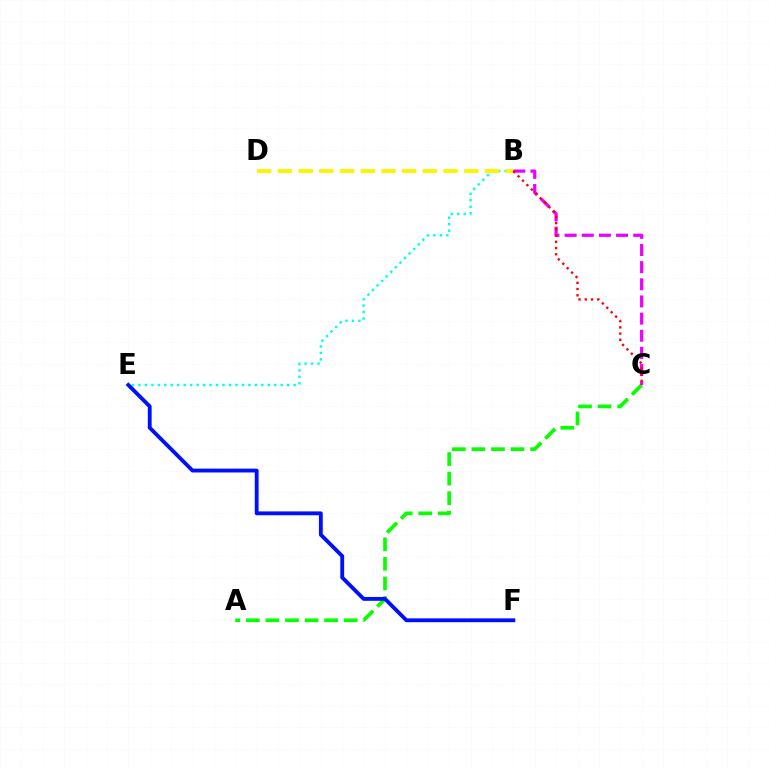{('B', 'E'): [{'color': '#00fff6', 'line_style': 'dotted', 'thickness': 1.76}], ('B', 'D'): [{'color': '#fcf500', 'line_style': 'dashed', 'thickness': 2.81}], ('A', 'C'): [{'color': '#08ff00', 'line_style': 'dashed', 'thickness': 2.66}], ('E', 'F'): [{'color': '#0010ff', 'line_style': 'solid', 'thickness': 2.77}], ('B', 'C'): [{'color': '#ee00ff', 'line_style': 'dashed', 'thickness': 2.33}, {'color': '#ff0000', 'line_style': 'dotted', 'thickness': 1.69}]}